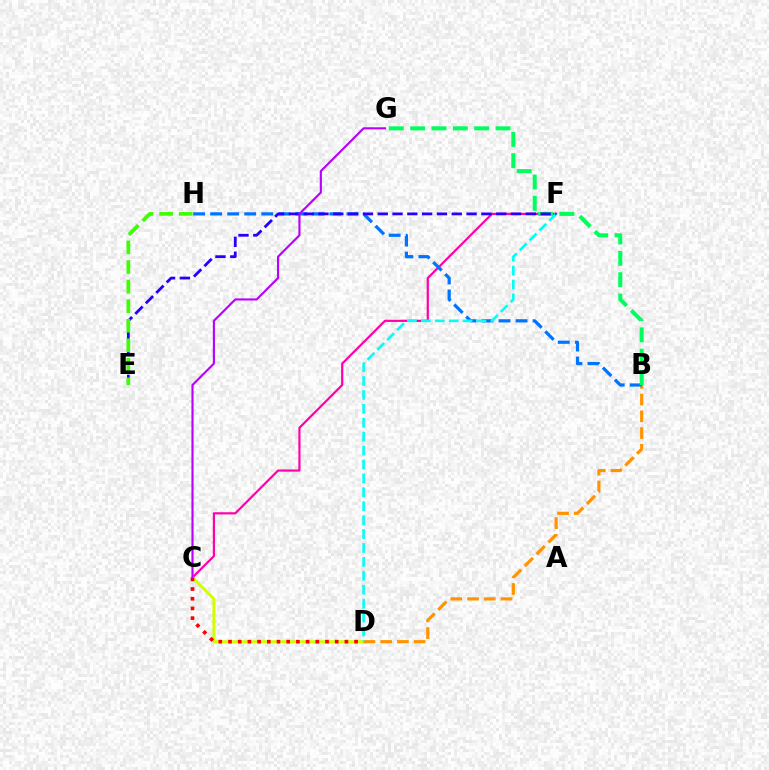{('C', 'F'): [{'color': '#ff00ac', 'line_style': 'solid', 'thickness': 1.59}], ('C', 'D'): [{'color': '#d1ff00', 'line_style': 'solid', 'thickness': 2.11}, {'color': '#ff0000', 'line_style': 'dotted', 'thickness': 2.64}], ('B', 'D'): [{'color': '#ff9400', 'line_style': 'dashed', 'thickness': 2.27}], ('B', 'H'): [{'color': '#0074ff', 'line_style': 'dashed', 'thickness': 2.31}], ('D', 'F'): [{'color': '#00fff6', 'line_style': 'dashed', 'thickness': 1.89}], ('B', 'G'): [{'color': '#00ff5c', 'line_style': 'dashed', 'thickness': 2.9}], ('E', 'F'): [{'color': '#2500ff', 'line_style': 'dashed', 'thickness': 2.01}], ('E', 'H'): [{'color': '#3dff00', 'line_style': 'dashed', 'thickness': 2.66}], ('C', 'G'): [{'color': '#b900ff', 'line_style': 'solid', 'thickness': 1.54}]}